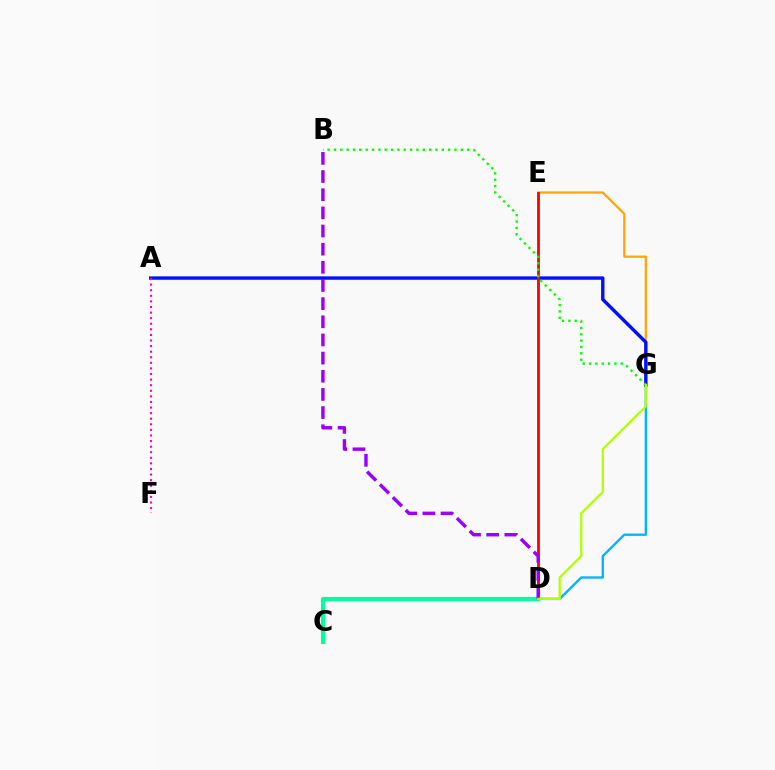{('D', 'G'): [{'color': '#00b5ff', 'line_style': 'solid', 'thickness': 1.69}, {'color': '#b3ff00', 'line_style': 'solid', 'thickness': 1.62}], ('E', 'G'): [{'color': '#ffa500', 'line_style': 'solid', 'thickness': 1.6}], ('A', 'G'): [{'color': '#0010ff', 'line_style': 'solid', 'thickness': 2.45}], ('D', 'E'): [{'color': '#ff0000', 'line_style': 'solid', 'thickness': 2.01}], ('B', 'G'): [{'color': '#08ff00', 'line_style': 'dotted', 'thickness': 1.72}], ('C', 'D'): [{'color': '#00ff9d', 'line_style': 'solid', 'thickness': 2.99}], ('B', 'D'): [{'color': '#9b00ff', 'line_style': 'dashed', 'thickness': 2.47}], ('A', 'F'): [{'color': '#ff00bd', 'line_style': 'dotted', 'thickness': 1.52}]}